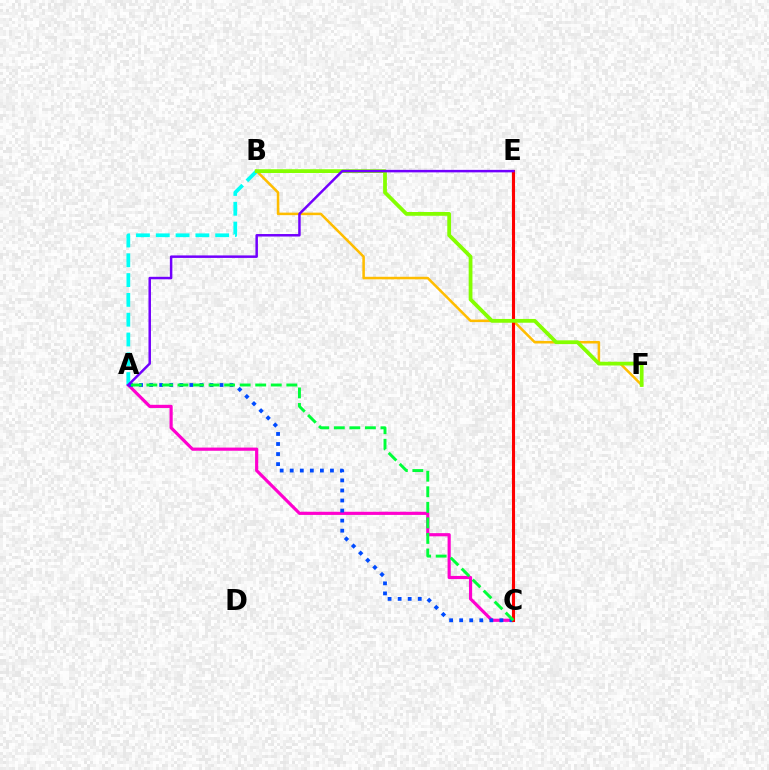{('A', 'C'): [{'color': '#ff00cf', 'line_style': 'solid', 'thickness': 2.28}, {'color': '#004bff', 'line_style': 'dotted', 'thickness': 2.73}, {'color': '#00ff39', 'line_style': 'dashed', 'thickness': 2.11}], ('B', 'F'): [{'color': '#ffbd00', 'line_style': 'solid', 'thickness': 1.83}, {'color': '#84ff00', 'line_style': 'solid', 'thickness': 2.72}], ('A', 'B'): [{'color': '#00fff6', 'line_style': 'dashed', 'thickness': 2.69}], ('C', 'E'): [{'color': '#ff0000', 'line_style': 'solid', 'thickness': 2.23}], ('A', 'E'): [{'color': '#7200ff', 'line_style': 'solid', 'thickness': 1.79}]}